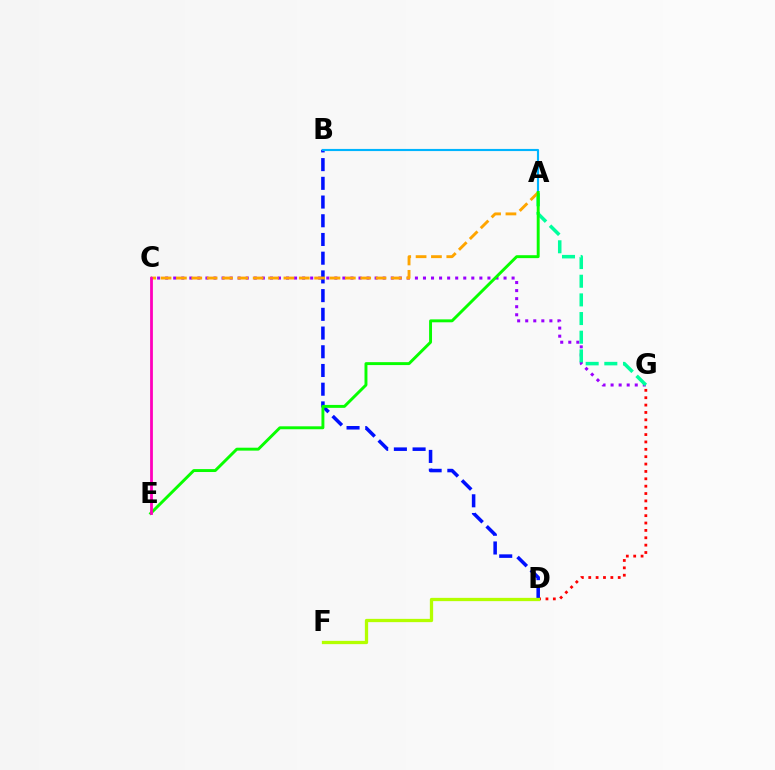{('C', 'G'): [{'color': '#9b00ff', 'line_style': 'dotted', 'thickness': 2.19}], ('D', 'G'): [{'color': '#ff0000', 'line_style': 'dotted', 'thickness': 2.0}], ('B', 'D'): [{'color': '#0010ff', 'line_style': 'dashed', 'thickness': 2.54}], ('A', 'B'): [{'color': '#00b5ff', 'line_style': 'solid', 'thickness': 1.54}], ('A', 'G'): [{'color': '#00ff9d', 'line_style': 'dashed', 'thickness': 2.53}], ('A', 'C'): [{'color': '#ffa500', 'line_style': 'dashed', 'thickness': 2.09}], ('A', 'E'): [{'color': '#08ff00', 'line_style': 'solid', 'thickness': 2.11}], ('D', 'F'): [{'color': '#b3ff00', 'line_style': 'solid', 'thickness': 2.36}], ('C', 'E'): [{'color': '#ff00bd', 'line_style': 'solid', 'thickness': 2.01}]}